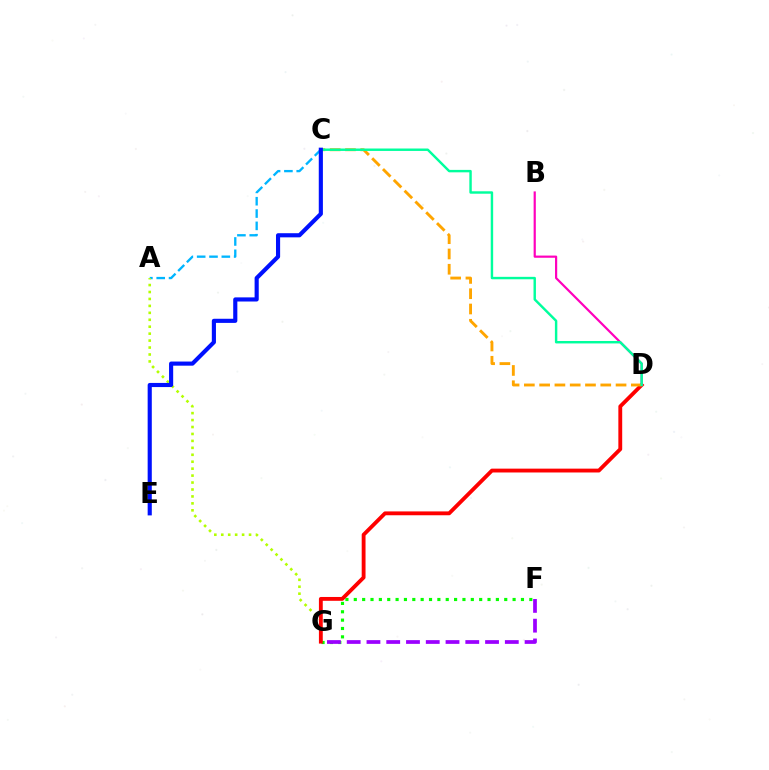{('A', 'C'): [{'color': '#00b5ff', 'line_style': 'dashed', 'thickness': 1.67}], ('F', 'G'): [{'color': '#08ff00', 'line_style': 'dotted', 'thickness': 2.27}, {'color': '#9b00ff', 'line_style': 'dashed', 'thickness': 2.69}], ('A', 'G'): [{'color': '#b3ff00', 'line_style': 'dotted', 'thickness': 1.89}], ('D', 'G'): [{'color': '#ff0000', 'line_style': 'solid', 'thickness': 2.77}], ('B', 'D'): [{'color': '#ff00bd', 'line_style': 'solid', 'thickness': 1.58}], ('C', 'D'): [{'color': '#ffa500', 'line_style': 'dashed', 'thickness': 2.08}, {'color': '#00ff9d', 'line_style': 'solid', 'thickness': 1.75}], ('C', 'E'): [{'color': '#0010ff', 'line_style': 'solid', 'thickness': 2.97}]}